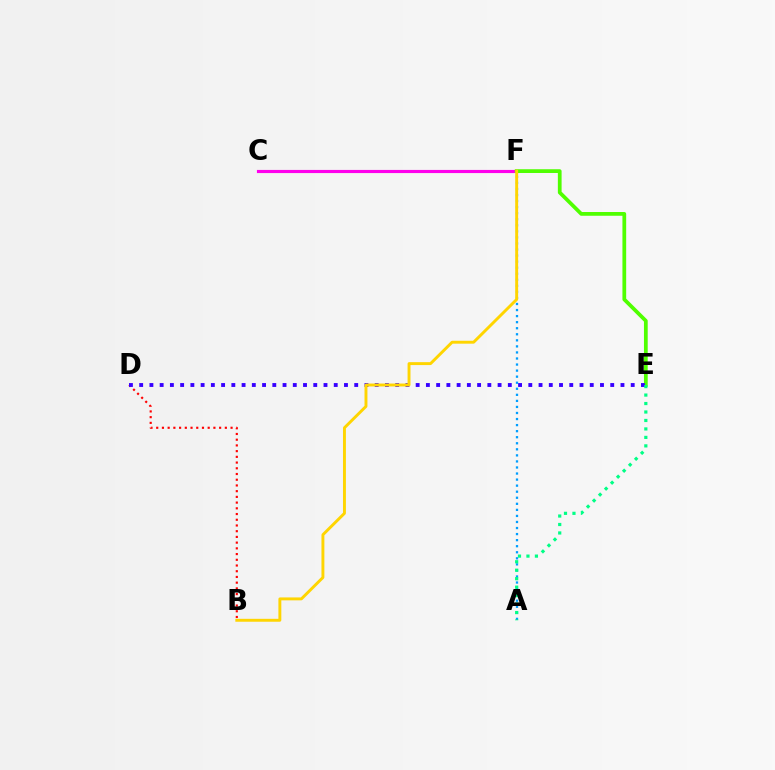{('A', 'F'): [{'color': '#009eff', 'line_style': 'dotted', 'thickness': 1.65}], ('B', 'D'): [{'color': '#ff0000', 'line_style': 'dotted', 'thickness': 1.55}], ('C', 'F'): [{'color': '#ff00ed', 'line_style': 'solid', 'thickness': 2.26}], ('E', 'F'): [{'color': '#4fff00', 'line_style': 'solid', 'thickness': 2.7}], ('D', 'E'): [{'color': '#3700ff', 'line_style': 'dotted', 'thickness': 2.78}], ('A', 'E'): [{'color': '#00ff86', 'line_style': 'dotted', 'thickness': 2.3}], ('B', 'F'): [{'color': '#ffd500', 'line_style': 'solid', 'thickness': 2.1}]}